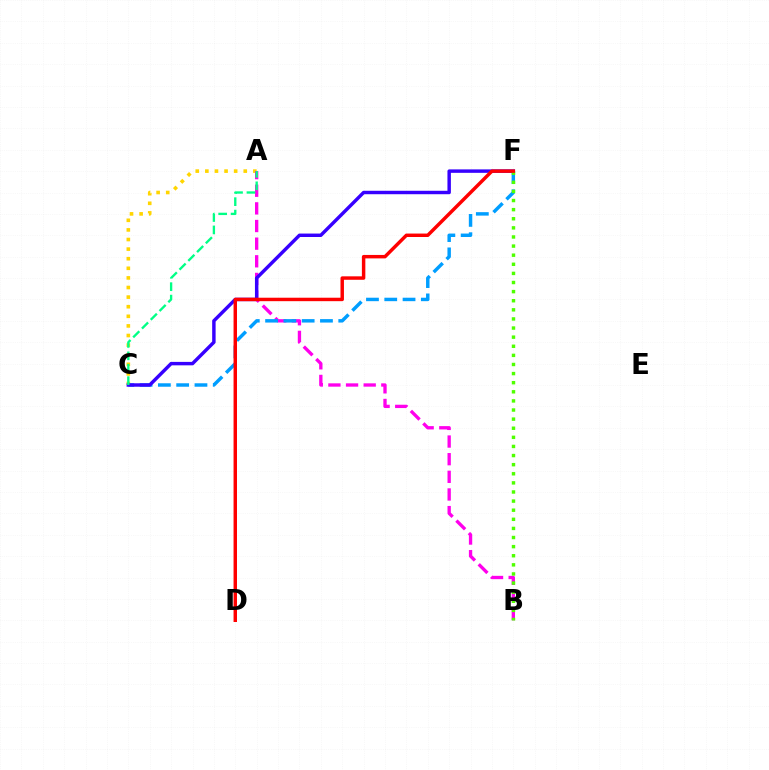{('A', 'C'): [{'color': '#ffd500', 'line_style': 'dotted', 'thickness': 2.61}, {'color': '#00ff86', 'line_style': 'dashed', 'thickness': 1.69}], ('A', 'B'): [{'color': '#ff00ed', 'line_style': 'dashed', 'thickness': 2.4}], ('C', 'F'): [{'color': '#009eff', 'line_style': 'dashed', 'thickness': 2.48}, {'color': '#3700ff', 'line_style': 'solid', 'thickness': 2.48}], ('B', 'F'): [{'color': '#4fff00', 'line_style': 'dotted', 'thickness': 2.47}], ('D', 'F'): [{'color': '#ff0000', 'line_style': 'solid', 'thickness': 2.49}]}